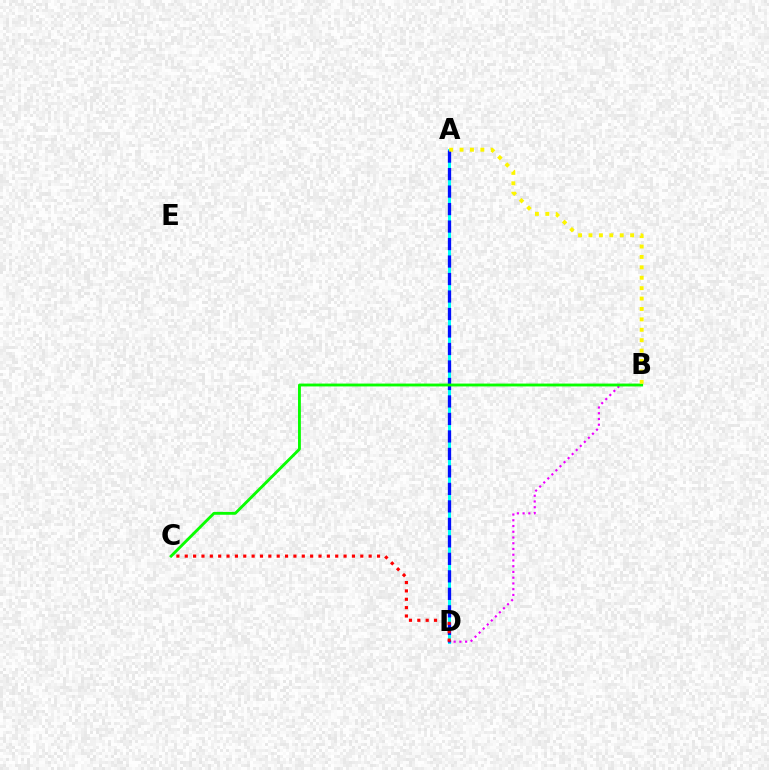{('A', 'D'): [{'color': '#00fff6', 'line_style': 'solid', 'thickness': 2.17}, {'color': '#0010ff', 'line_style': 'dashed', 'thickness': 2.38}], ('B', 'D'): [{'color': '#ee00ff', 'line_style': 'dotted', 'thickness': 1.56}], ('B', 'C'): [{'color': '#08ff00', 'line_style': 'solid', 'thickness': 2.06}], ('A', 'B'): [{'color': '#fcf500', 'line_style': 'dotted', 'thickness': 2.83}], ('C', 'D'): [{'color': '#ff0000', 'line_style': 'dotted', 'thickness': 2.27}]}